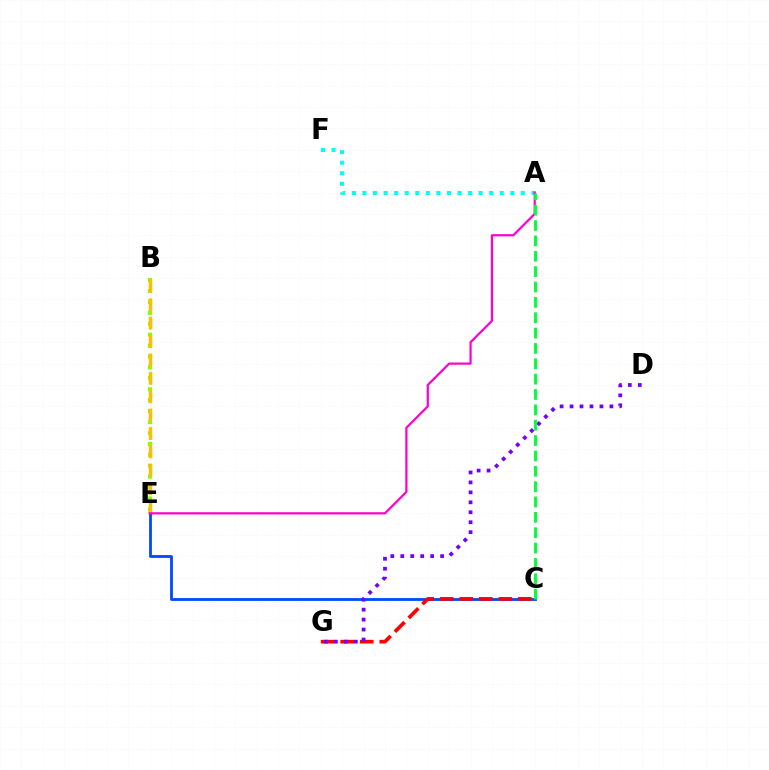{('A', 'F'): [{'color': '#00fff6', 'line_style': 'dotted', 'thickness': 2.87}], ('C', 'E'): [{'color': '#004bff', 'line_style': 'solid', 'thickness': 2.02}], ('C', 'G'): [{'color': '#ff0000', 'line_style': 'dashed', 'thickness': 2.65}], ('B', 'E'): [{'color': '#84ff00', 'line_style': 'dotted', 'thickness': 2.97}, {'color': '#ffbd00', 'line_style': 'dashed', 'thickness': 2.5}], ('D', 'G'): [{'color': '#7200ff', 'line_style': 'dotted', 'thickness': 2.71}], ('A', 'E'): [{'color': '#ff00cf', 'line_style': 'solid', 'thickness': 1.6}], ('A', 'C'): [{'color': '#00ff39', 'line_style': 'dashed', 'thickness': 2.09}]}